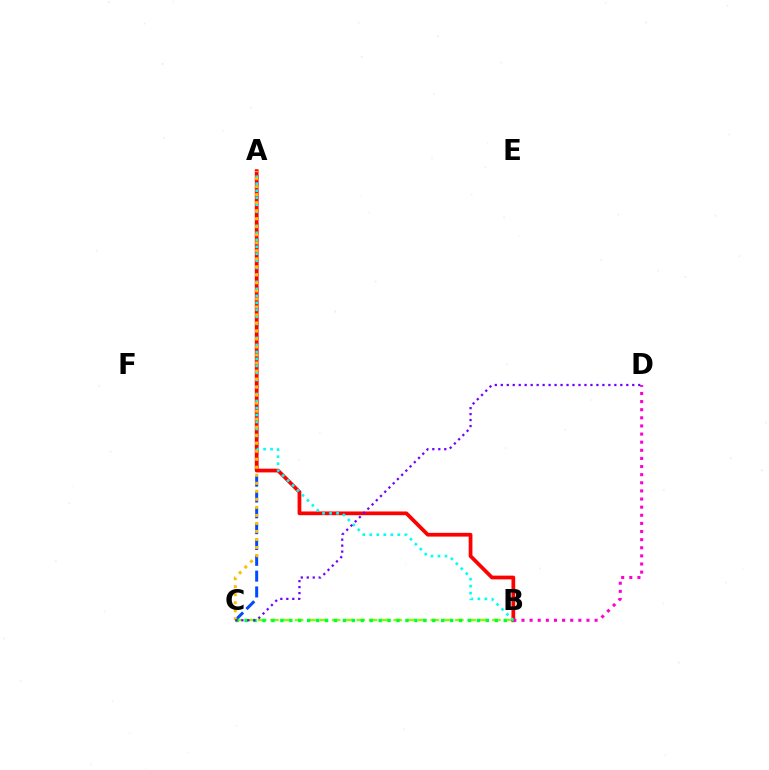{('B', 'C'): [{'color': '#84ff00', 'line_style': 'dashed', 'thickness': 1.67}, {'color': '#00ff39', 'line_style': 'dotted', 'thickness': 2.43}], ('A', 'C'): [{'color': '#004bff', 'line_style': 'dashed', 'thickness': 2.15}, {'color': '#ffbd00', 'line_style': 'dotted', 'thickness': 2.18}], ('A', 'B'): [{'color': '#ff0000', 'line_style': 'solid', 'thickness': 2.69}, {'color': '#00fff6', 'line_style': 'dotted', 'thickness': 1.9}], ('B', 'D'): [{'color': '#ff00cf', 'line_style': 'dotted', 'thickness': 2.21}], ('C', 'D'): [{'color': '#7200ff', 'line_style': 'dotted', 'thickness': 1.62}]}